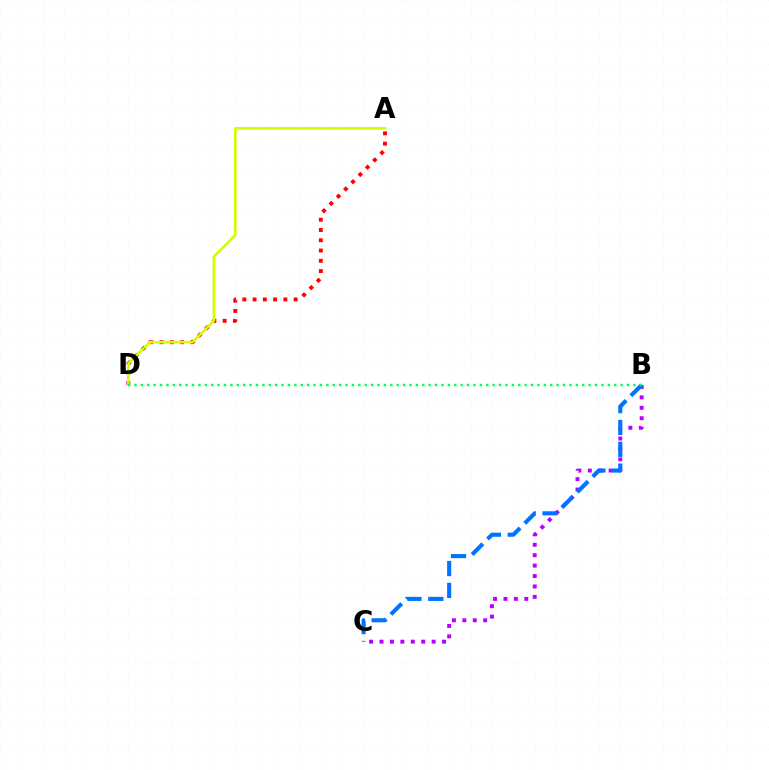{('A', 'D'): [{'color': '#ff0000', 'line_style': 'dotted', 'thickness': 2.79}, {'color': '#d1ff00', 'line_style': 'solid', 'thickness': 1.88}], ('B', 'C'): [{'color': '#b900ff', 'line_style': 'dotted', 'thickness': 2.83}, {'color': '#0074ff', 'line_style': 'dashed', 'thickness': 2.97}], ('B', 'D'): [{'color': '#00ff5c', 'line_style': 'dotted', 'thickness': 1.74}]}